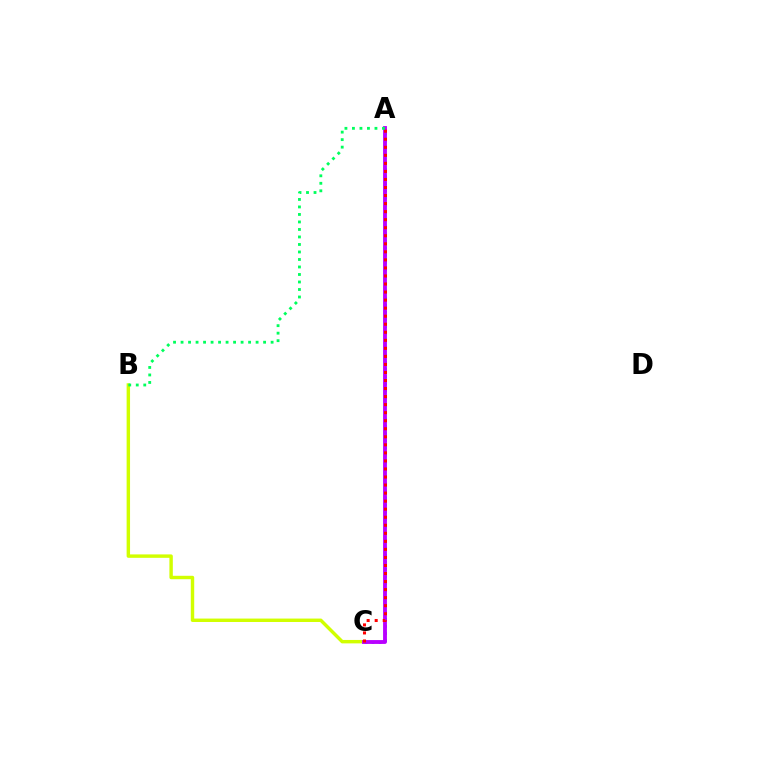{('B', 'C'): [{'color': '#d1ff00', 'line_style': 'solid', 'thickness': 2.47}], ('A', 'C'): [{'color': '#0074ff', 'line_style': 'dotted', 'thickness': 1.94}, {'color': '#b900ff', 'line_style': 'solid', 'thickness': 2.77}, {'color': '#ff0000', 'line_style': 'dotted', 'thickness': 2.19}], ('A', 'B'): [{'color': '#00ff5c', 'line_style': 'dotted', 'thickness': 2.04}]}